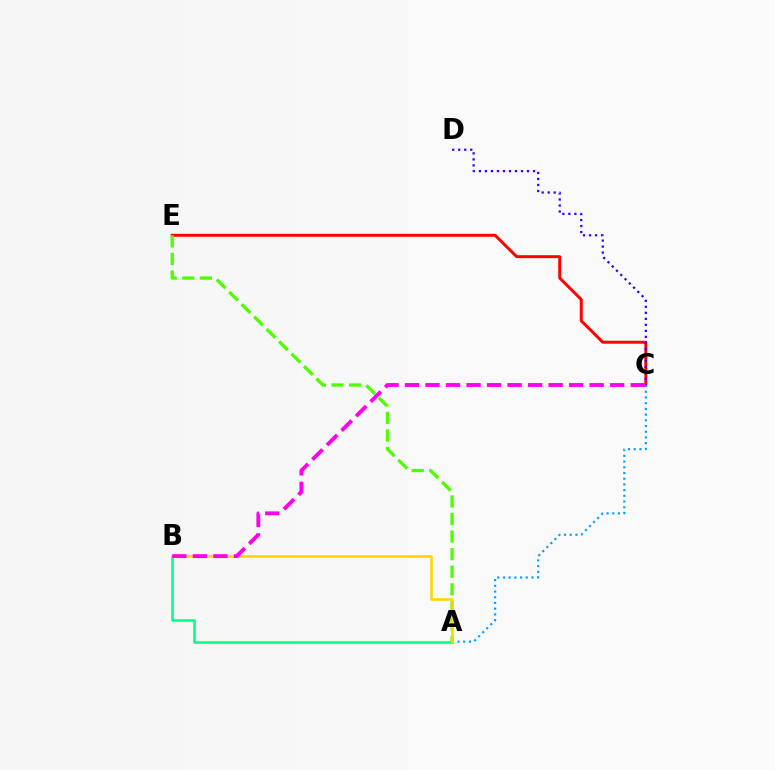{('C', 'E'): [{'color': '#ff0000', 'line_style': 'solid', 'thickness': 2.13}], ('A', 'C'): [{'color': '#009eff', 'line_style': 'dotted', 'thickness': 1.55}], ('A', 'B'): [{'color': '#00ff86', 'line_style': 'solid', 'thickness': 1.84}, {'color': '#ffd500', 'line_style': 'solid', 'thickness': 1.85}], ('C', 'D'): [{'color': '#3700ff', 'line_style': 'dotted', 'thickness': 1.63}], ('A', 'E'): [{'color': '#4fff00', 'line_style': 'dashed', 'thickness': 2.39}], ('B', 'C'): [{'color': '#ff00ed', 'line_style': 'dashed', 'thickness': 2.79}]}